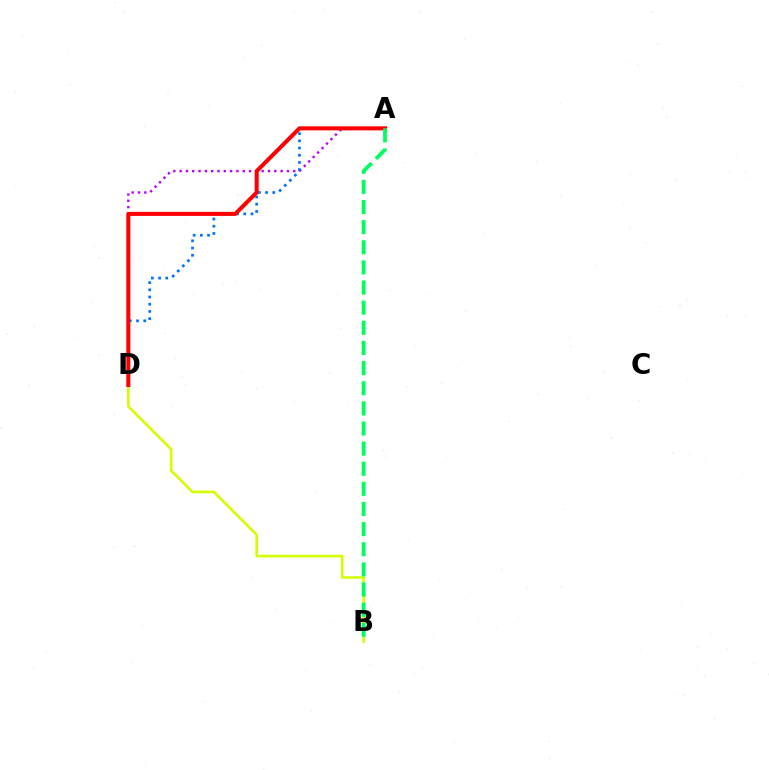{('A', 'D'): [{'color': '#b900ff', 'line_style': 'dotted', 'thickness': 1.71}, {'color': '#0074ff', 'line_style': 'dotted', 'thickness': 1.96}, {'color': '#ff0000', 'line_style': 'solid', 'thickness': 2.92}], ('B', 'D'): [{'color': '#d1ff00', 'line_style': 'solid', 'thickness': 1.88}], ('A', 'B'): [{'color': '#00ff5c', 'line_style': 'dashed', 'thickness': 2.73}]}